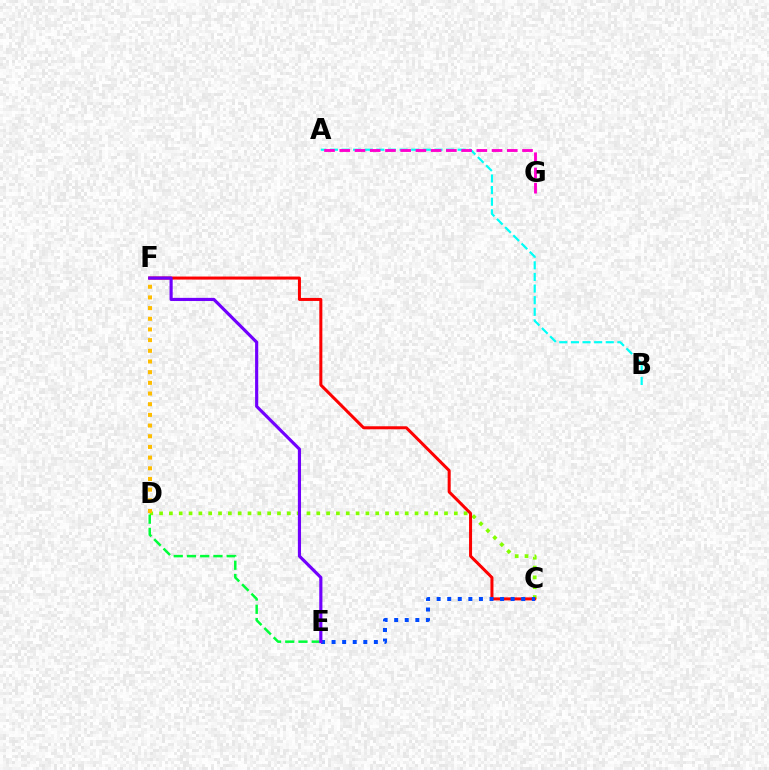{('A', 'B'): [{'color': '#00fff6', 'line_style': 'dashed', 'thickness': 1.58}], ('C', 'D'): [{'color': '#84ff00', 'line_style': 'dotted', 'thickness': 2.67}], ('A', 'G'): [{'color': '#ff00cf', 'line_style': 'dashed', 'thickness': 2.07}], ('C', 'F'): [{'color': '#ff0000', 'line_style': 'solid', 'thickness': 2.17}], ('D', 'F'): [{'color': '#ffbd00', 'line_style': 'dotted', 'thickness': 2.9}], ('C', 'E'): [{'color': '#004bff', 'line_style': 'dotted', 'thickness': 2.87}], ('D', 'E'): [{'color': '#00ff39', 'line_style': 'dashed', 'thickness': 1.8}], ('E', 'F'): [{'color': '#7200ff', 'line_style': 'solid', 'thickness': 2.27}]}